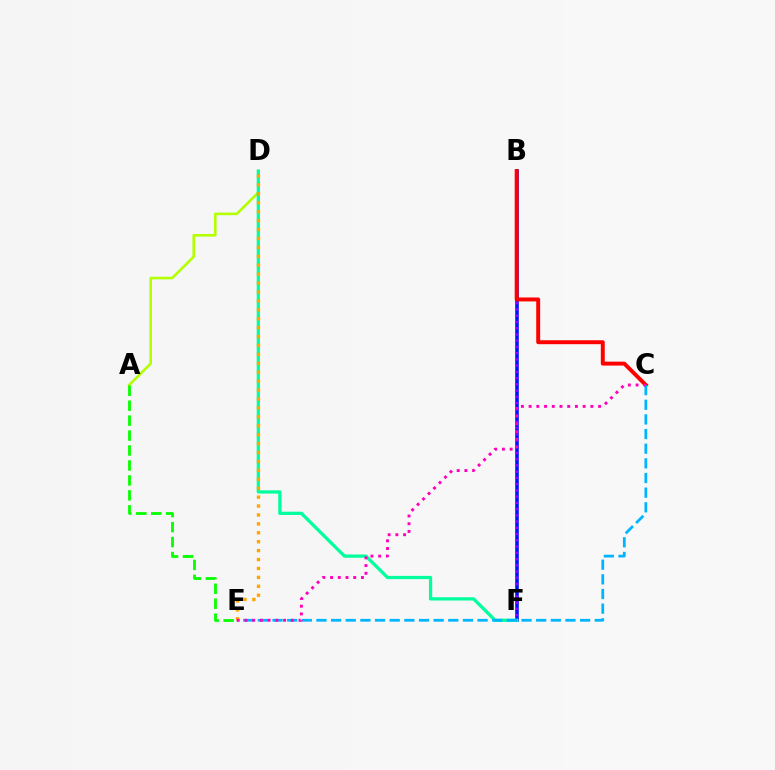{('A', 'D'): [{'color': '#b3ff00', 'line_style': 'solid', 'thickness': 1.88}], ('A', 'E'): [{'color': '#08ff00', 'line_style': 'dashed', 'thickness': 2.03}], ('B', 'F'): [{'color': '#0010ff', 'line_style': 'solid', 'thickness': 2.57}, {'color': '#9b00ff', 'line_style': 'dotted', 'thickness': 1.7}], ('D', 'F'): [{'color': '#00ff9d', 'line_style': 'solid', 'thickness': 2.35}], ('B', 'C'): [{'color': '#ff0000', 'line_style': 'solid', 'thickness': 2.83}], ('C', 'E'): [{'color': '#00b5ff', 'line_style': 'dashed', 'thickness': 1.99}, {'color': '#ff00bd', 'line_style': 'dotted', 'thickness': 2.1}], ('D', 'E'): [{'color': '#ffa500', 'line_style': 'dotted', 'thickness': 2.42}]}